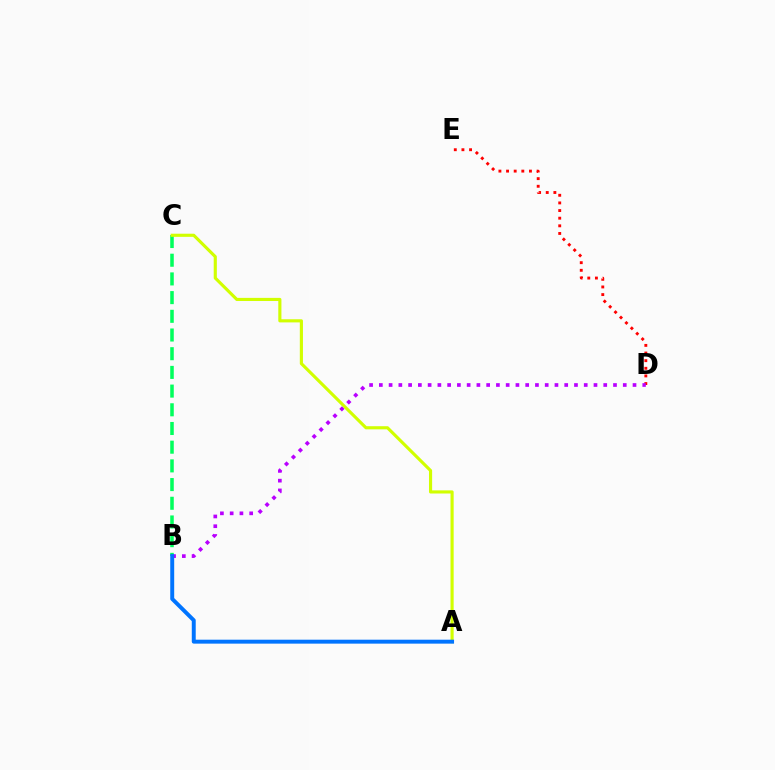{('B', 'C'): [{'color': '#00ff5c', 'line_style': 'dashed', 'thickness': 2.54}], ('D', 'E'): [{'color': '#ff0000', 'line_style': 'dotted', 'thickness': 2.07}], ('A', 'C'): [{'color': '#d1ff00', 'line_style': 'solid', 'thickness': 2.26}], ('B', 'D'): [{'color': '#b900ff', 'line_style': 'dotted', 'thickness': 2.65}], ('A', 'B'): [{'color': '#0074ff', 'line_style': 'solid', 'thickness': 2.84}]}